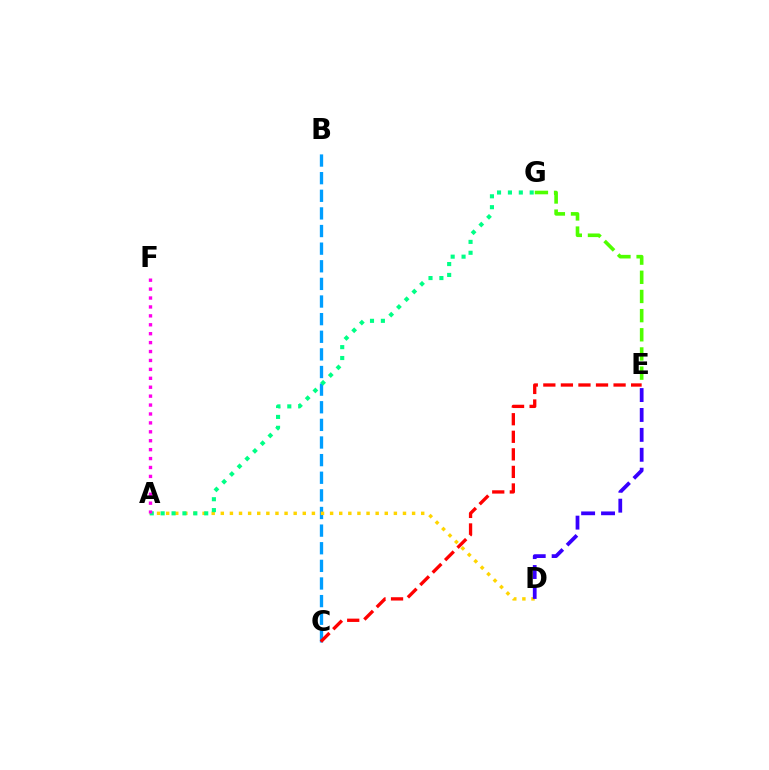{('B', 'C'): [{'color': '#009eff', 'line_style': 'dashed', 'thickness': 2.39}], ('E', 'G'): [{'color': '#4fff00', 'line_style': 'dashed', 'thickness': 2.6}], ('C', 'E'): [{'color': '#ff0000', 'line_style': 'dashed', 'thickness': 2.39}], ('A', 'D'): [{'color': '#ffd500', 'line_style': 'dotted', 'thickness': 2.47}], ('A', 'G'): [{'color': '#00ff86', 'line_style': 'dotted', 'thickness': 2.96}], ('A', 'F'): [{'color': '#ff00ed', 'line_style': 'dotted', 'thickness': 2.42}], ('D', 'E'): [{'color': '#3700ff', 'line_style': 'dashed', 'thickness': 2.71}]}